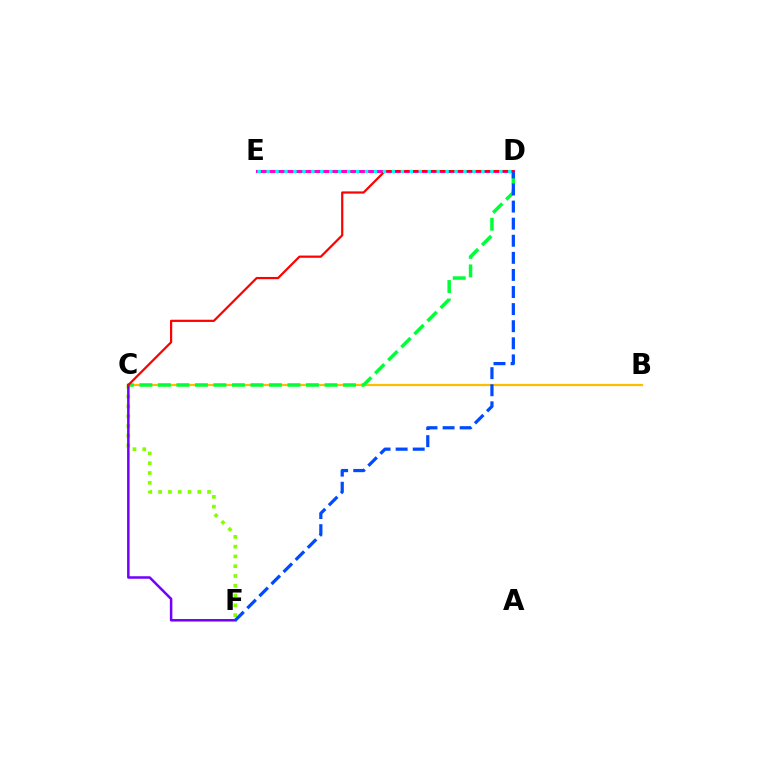{('B', 'C'): [{'color': '#ffbd00', 'line_style': 'solid', 'thickness': 1.6}], ('C', 'D'): [{'color': '#00ff39', 'line_style': 'dashed', 'thickness': 2.51}, {'color': '#ff0000', 'line_style': 'solid', 'thickness': 1.59}], ('D', 'E'): [{'color': '#ff00cf', 'line_style': 'solid', 'thickness': 2.15}, {'color': '#00fff6', 'line_style': 'dotted', 'thickness': 2.43}], ('C', 'F'): [{'color': '#84ff00', 'line_style': 'dotted', 'thickness': 2.66}, {'color': '#7200ff', 'line_style': 'solid', 'thickness': 1.8}], ('D', 'F'): [{'color': '#004bff', 'line_style': 'dashed', 'thickness': 2.32}]}